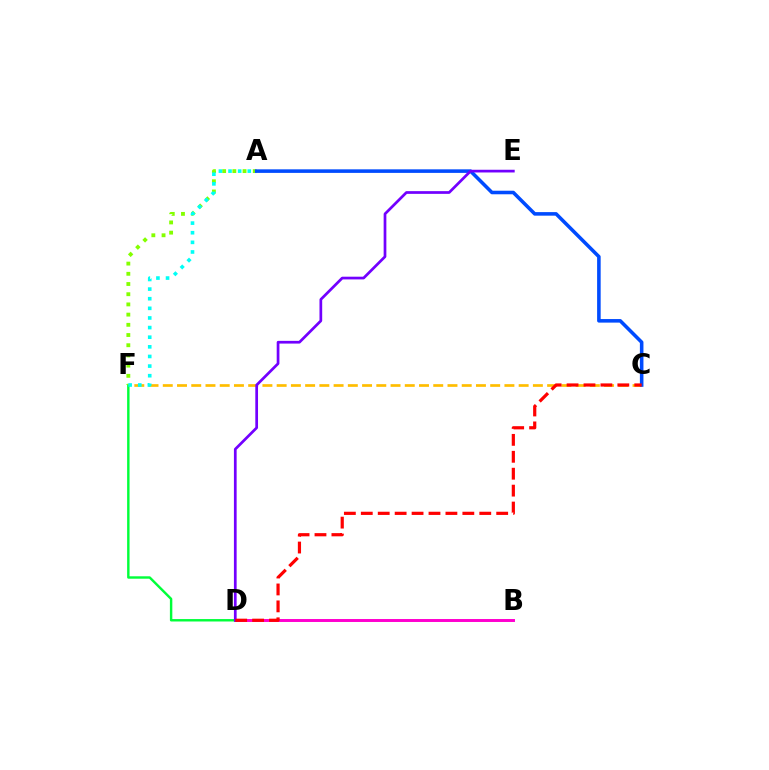{('C', 'F'): [{'color': '#ffbd00', 'line_style': 'dashed', 'thickness': 1.93}], ('B', 'D'): [{'color': '#ff00cf', 'line_style': 'solid', 'thickness': 2.12}], ('D', 'F'): [{'color': '#00ff39', 'line_style': 'solid', 'thickness': 1.74}], ('A', 'F'): [{'color': '#84ff00', 'line_style': 'dotted', 'thickness': 2.77}, {'color': '#00fff6', 'line_style': 'dotted', 'thickness': 2.61}], ('A', 'C'): [{'color': '#004bff', 'line_style': 'solid', 'thickness': 2.56}], ('D', 'E'): [{'color': '#7200ff', 'line_style': 'solid', 'thickness': 1.96}], ('C', 'D'): [{'color': '#ff0000', 'line_style': 'dashed', 'thickness': 2.3}]}